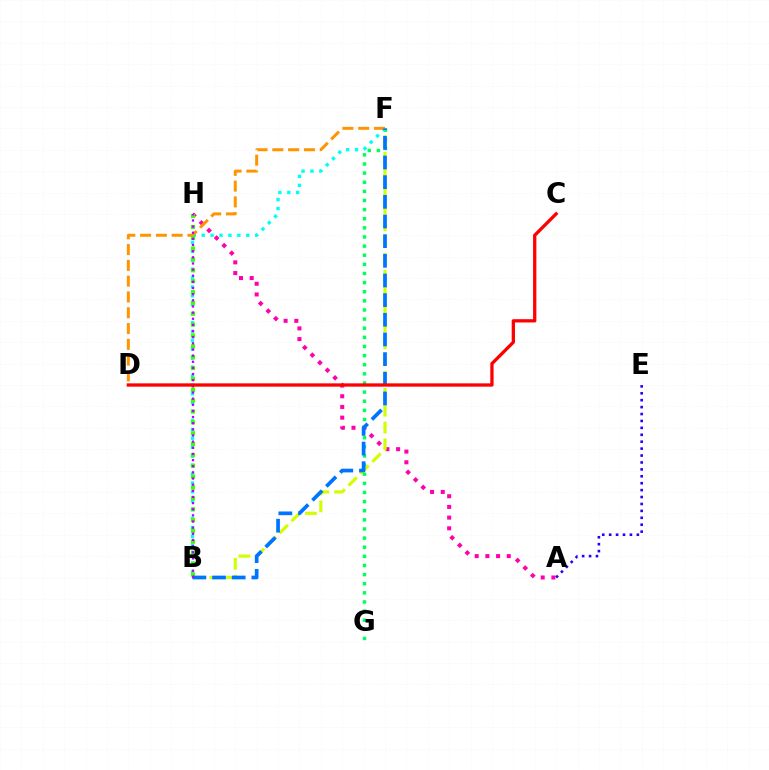{('F', 'G'): [{'color': '#00ff5c', 'line_style': 'dotted', 'thickness': 2.48}], ('A', 'H'): [{'color': '#ff00ac', 'line_style': 'dotted', 'thickness': 2.91}], ('B', 'F'): [{'color': '#00fff6', 'line_style': 'dotted', 'thickness': 2.42}, {'color': '#d1ff00', 'line_style': 'dashed', 'thickness': 2.29}, {'color': '#0074ff', 'line_style': 'dashed', 'thickness': 2.67}], ('D', 'F'): [{'color': '#ff9400', 'line_style': 'dashed', 'thickness': 2.14}], ('B', 'H'): [{'color': '#3dff00', 'line_style': 'dotted', 'thickness': 2.95}, {'color': '#b900ff', 'line_style': 'dotted', 'thickness': 1.67}], ('A', 'E'): [{'color': '#2500ff', 'line_style': 'dotted', 'thickness': 1.88}], ('C', 'D'): [{'color': '#ff0000', 'line_style': 'solid', 'thickness': 2.37}]}